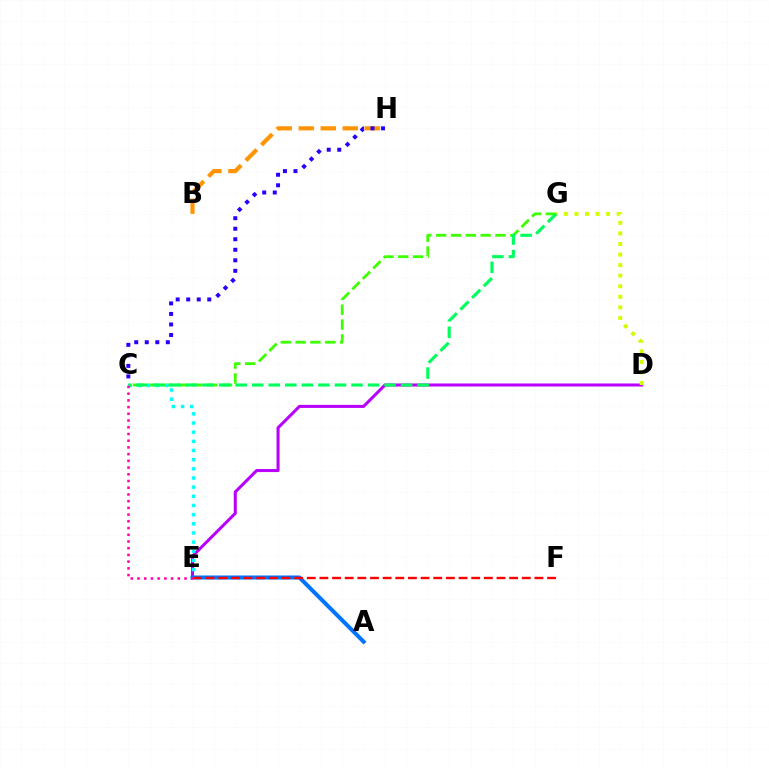{('D', 'E'): [{'color': '#b900ff', 'line_style': 'solid', 'thickness': 2.19}], ('C', 'G'): [{'color': '#3dff00', 'line_style': 'dashed', 'thickness': 2.01}, {'color': '#00ff5c', 'line_style': 'dashed', 'thickness': 2.25}], ('B', 'H'): [{'color': '#ff9400', 'line_style': 'dashed', 'thickness': 2.99}], ('D', 'G'): [{'color': '#d1ff00', 'line_style': 'dotted', 'thickness': 2.87}], ('C', 'E'): [{'color': '#00fff6', 'line_style': 'dotted', 'thickness': 2.49}, {'color': '#ff00ac', 'line_style': 'dotted', 'thickness': 1.83}], ('C', 'H'): [{'color': '#2500ff', 'line_style': 'dotted', 'thickness': 2.86}], ('A', 'E'): [{'color': '#0074ff', 'line_style': 'solid', 'thickness': 2.89}], ('E', 'F'): [{'color': '#ff0000', 'line_style': 'dashed', 'thickness': 1.72}]}